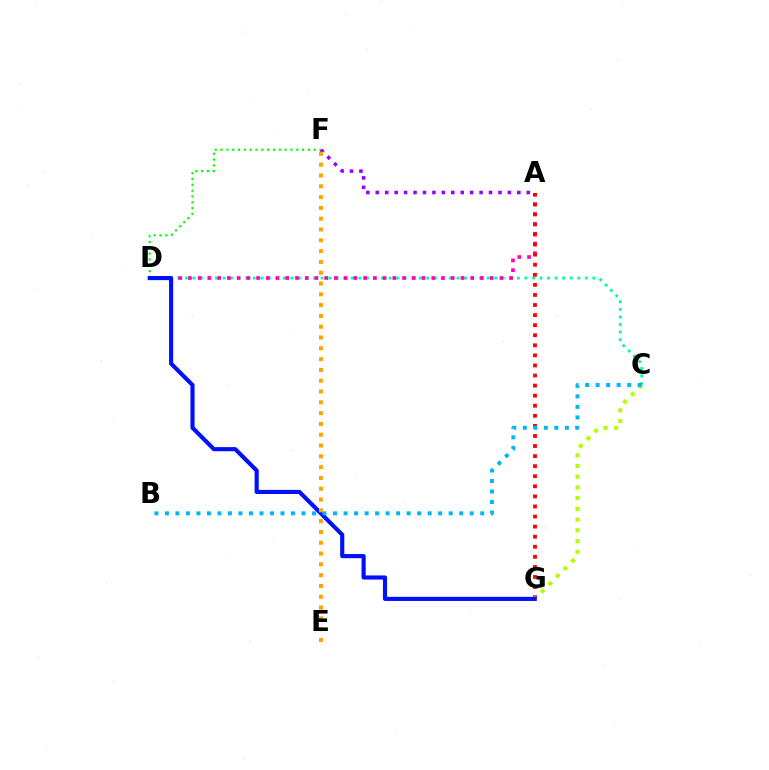{('C', 'D'): [{'color': '#00ff9d', 'line_style': 'dotted', 'thickness': 2.05}], ('A', 'D'): [{'color': '#ff00bd', 'line_style': 'dotted', 'thickness': 2.64}], ('A', 'G'): [{'color': '#ff0000', 'line_style': 'dotted', 'thickness': 2.74}], ('D', 'F'): [{'color': '#08ff00', 'line_style': 'dotted', 'thickness': 1.58}], ('A', 'F'): [{'color': '#9b00ff', 'line_style': 'dotted', 'thickness': 2.56}], ('C', 'G'): [{'color': '#b3ff00', 'line_style': 'dotted', 'thickness': 2.92}], ('D', 'G'): [{'color': '#0010ff', 'line_style': 'solid', 'thickness': 2.97}], ('B', 'C'): [{'color': '#00b5ff', 'line_style': 'dotted', 'thickness': 2.86}], ('E', 'F'): [{'color': '#ffa500', 'line_style': 'dotted', 'thickness': 2.93}]}